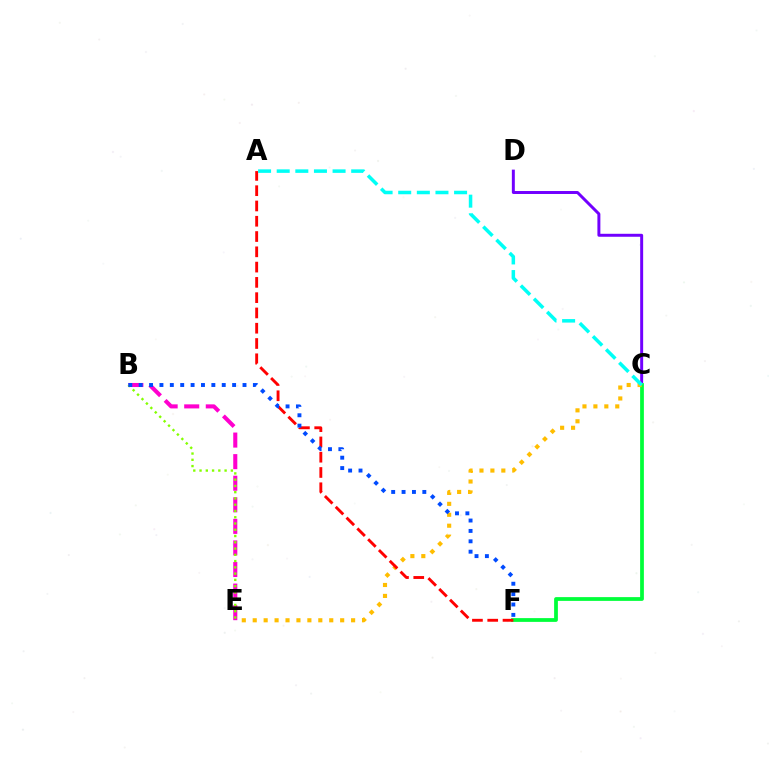{('C', 'D'): [{'color': '#7200ff', 'line_style': 'solid', 'thickness': 2.14}], ('C', 'F'): [{'color': '#00ff39', 'line_style': 'solid', 'thickness': 2.71}], ('C', 'E'): [{'color': '#ffbd00', 'line_style': 'dotted', 'thickness': 2.97}], ('A', 'F'): [{'color': '#ff0000', 'line_style': 'dashed', 'thickness': 2.08}], ('B', 'E'): [{'color': '#ff00cf', 'line_style': 'dashed', 'thickness': 2.93}, {'color': '#84ff00', 'line_style': 'dotted', 'thickness': 1.7}], ('A', 'C'): [{'color': '#00fff6', 'line_style': 'dashed', 'thickness': 2.53}], ('B', 'F'): [{'color': '#004bff', 'line_style': 'dotted', 'thickness': 2.82}]}